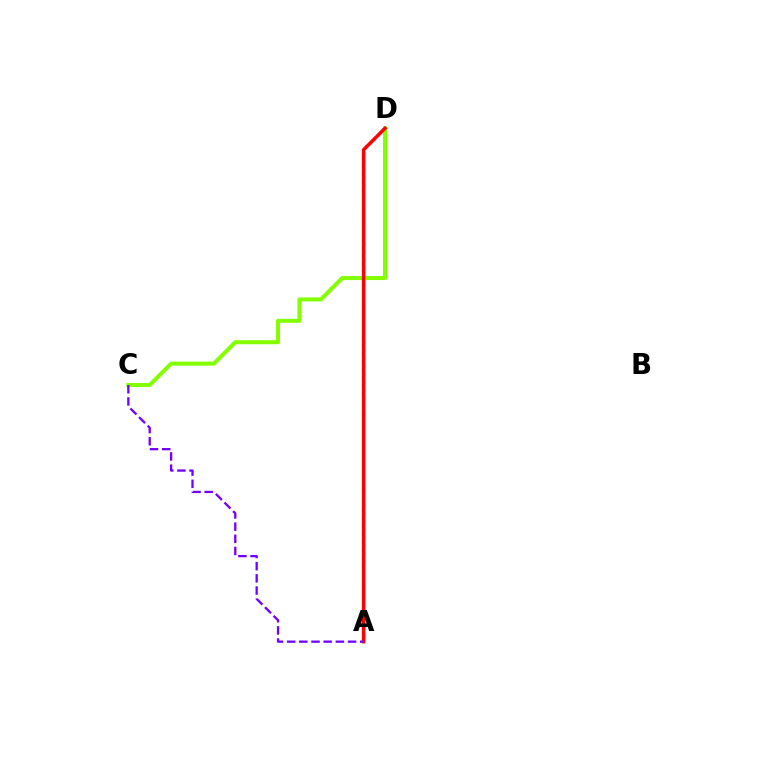{('C', 'D'): [{'color': '#84ff00', 'line_style': 'solid', 'thickness': 2.89}], ('A', 'D'): [{'color': '#00fff6', 'line_style': 'dotted', 'thickness': 2.22}, {'color': '#ff0000', 'line_style': 'solid', 'thickness': 2.52}], ('A', 'C'): [{'color': '#7200ff', 'line_style': 'dashed', 'thickness': 1.65}]}